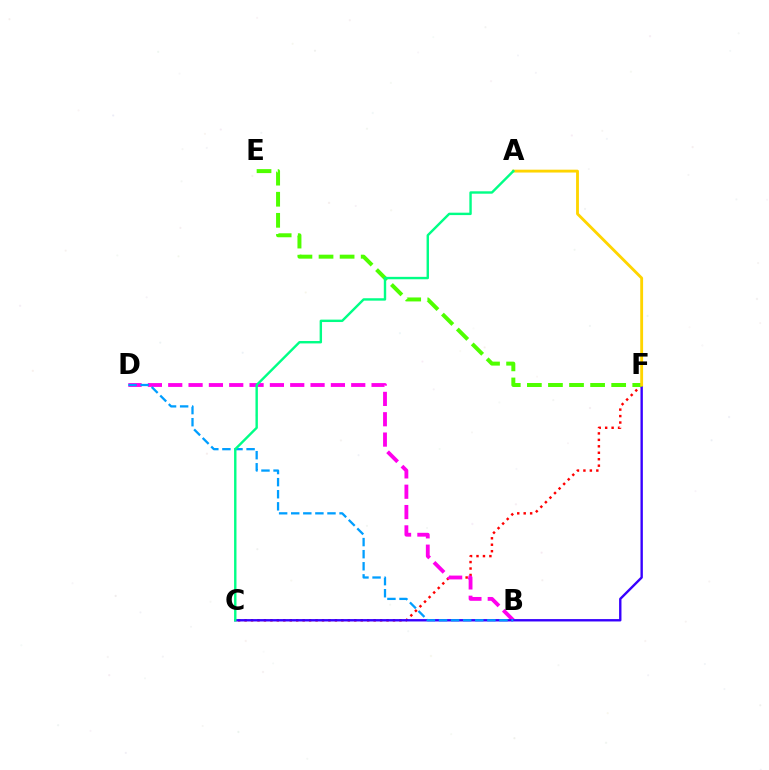{('C', 'F'): [{'color': '#ff0000', 'line_style': 'dotted', 'thickness': 1.75}, {'color': '#3700ff', 'line_style': 'solid', 'thickness': 1.71}], ('B', 'D'): [{'color': '#ff00ed', 'line_style': 'dashed', 'thickness': 2.76}, {'color': '#009eff', 'line_style': 'dashed', 'thickness': 1.64}], ('E', 'F'): [{'color': '#4fff00', 'line_style': 'dashed', 'thickness': 2.86}], ('A', 'F'): [{'color': '#ffd500', 'line_style': 'solid', 'thickness': 2.06}], ('A', 'C'): [{'color': '#00ff86', 'line_style': 'solid', 'thickness': 1.73}]}